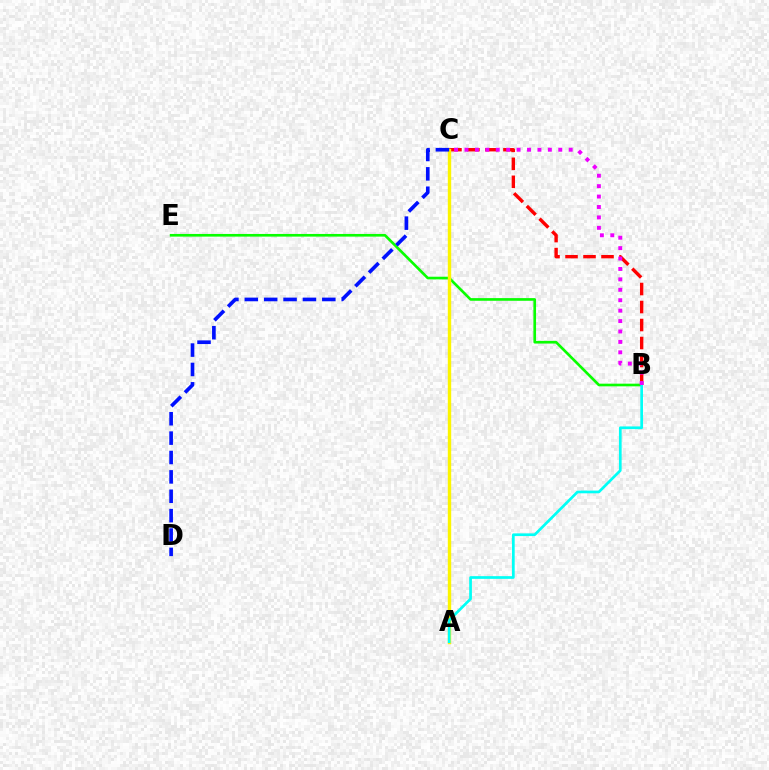{('B', 'E'): [{'color': '#08ff00', 'line_style': 'solid', 'thickness': 1.91}], ('B', 'C'): [{'color': '#ff0000', 'line_style': 'dashed', 'thickness': 2.44}, {'color': '#ee00ff', 'line_style': 'dotted', 'thickness': 2.83}], ('A', 'C'): [{'color': '#fcf500', 'line_style': 'solid', 'thickness': 2.44}], ('A', 'B'): [{'color': '#00fff6', 'line_style': 'solid', 'thickness': 1.95}], ('C', 'D'): [{'color': '#0010ff', 'line_style': 'dashed', 'thickness': 2.63}]}